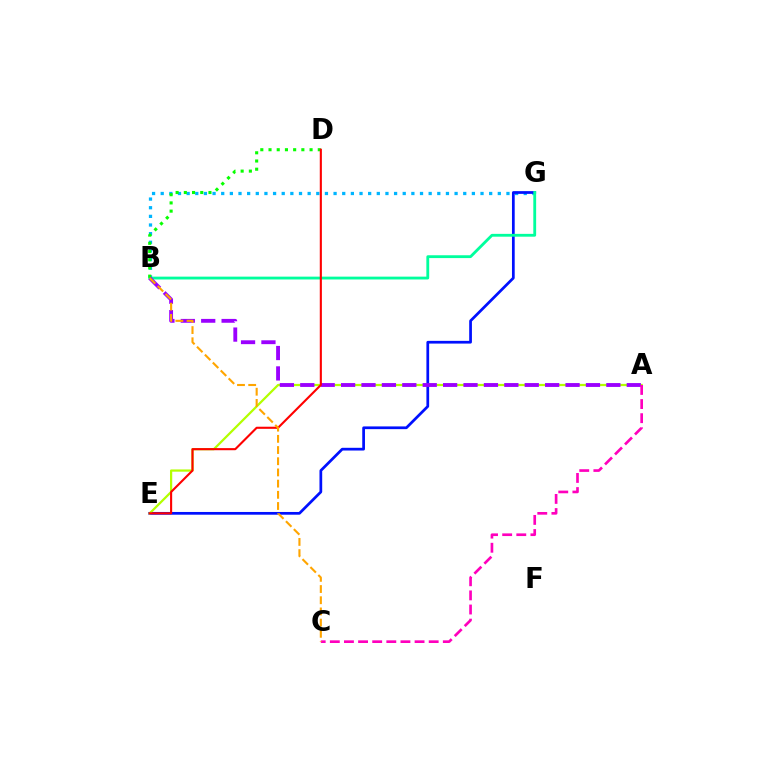{('B', 'G'): [{'color': '#00b5ff', 'line_style': 'dotted', 'thickness': 2.35}, {'color': '#00ff9d', 'line_style': 'solid', 'thickness': 2.04}], ('E', 'G'): [{'color': '#0010ff', 'line_style': 'solid', 'thickness': 1.97}], ('A', 'E'): [{'color': '#b3ff00', 'line_style': 'solid', 'thickness': 1.61}], ('B', 'D'): [{'color': '#08ff00', 'line_style': 'dotted', 'thickness': 2.23}], ('A', 'B'): [{'color': '#9b00ff', 'line_style': 'dashed', 'thickness': 2.77}], ('A', 'C'): [{'color': '#ff00bd', 'line_style': 'dashed', 'thickness': 1.92}], ('D', 'E'): [{'color': '#ff0000', 'line_style': 'solid', 'thickness': 1.52}], ('B', 'C'): [{'color': '#ffa500', 'line_style': 'dashed', 'thickness': 1.52}]}